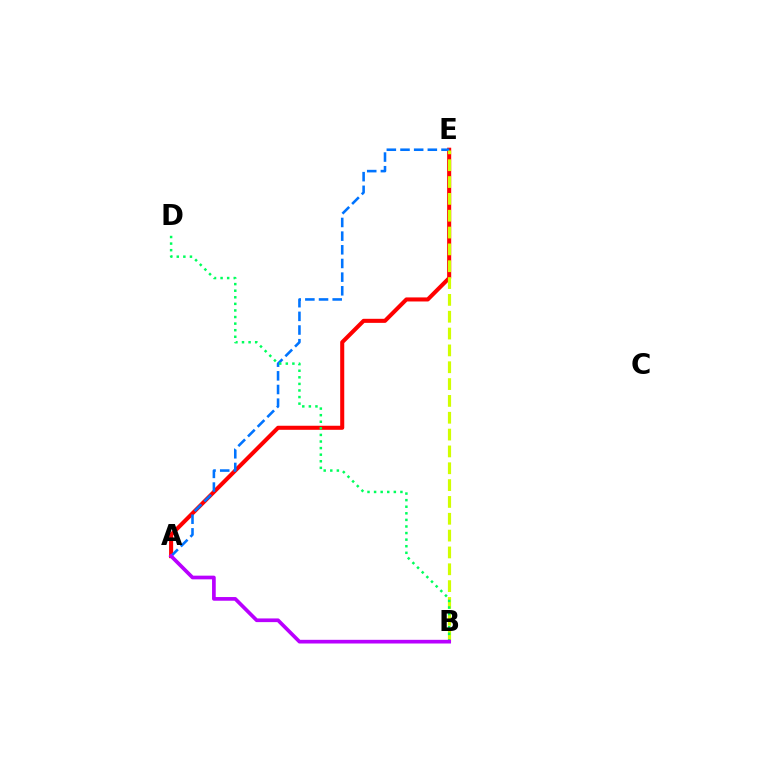{('A', 'E'): [{'color': '#ff0000', 'line_style': 'solid', 'thickness': 2.92}, {'color': '#0074ff', 'line_style': 'dashed', 'thickness': 1.86}], ('B', 'E'): [{'color': '#d1ff00', 'line_style': 'dashed', 'thickness': 2.29}], ('B', 'D'): [{'color': '#00ff5c', 'line_style': 'dotted', 'thickness': 1.79}], ('A', 'B'): [{'color': '#b900ff', 'line_style': 'solid', 'thickness': 2.65}]}